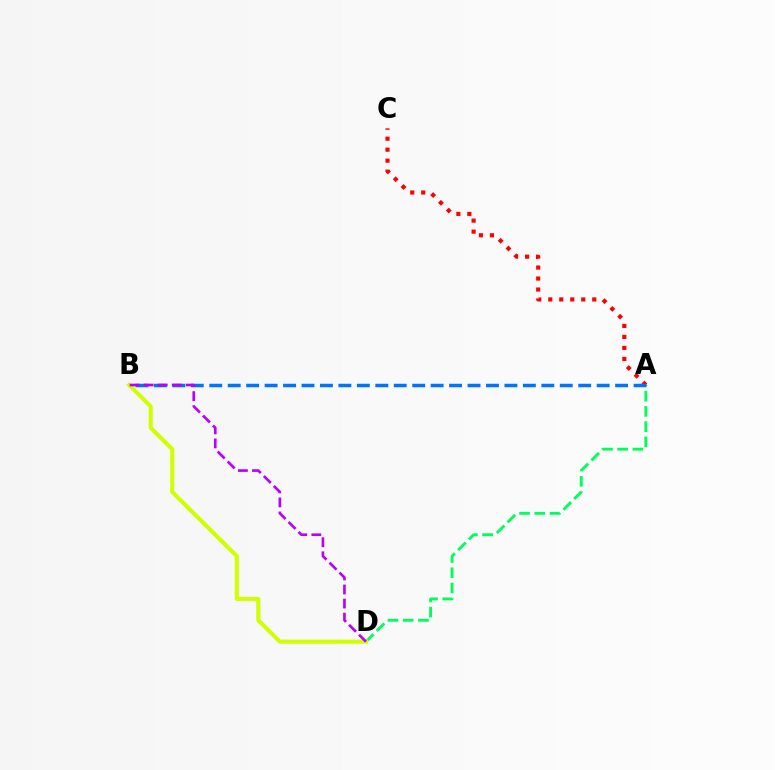{('A', 'D'): [{'color': '#00ff5c', 'line_style': 'dashed', 'thickness': 2.07}], ('A', 'C'): [{'color': '#ff0000', 'line_style': 'dotted', 'thickness': 2.99}], ('A', 'B'): [{'color': '#0074ff', 'line_style': 'dashed', 'thickness': 2.51}], ('B', 'D'): [{'color': '#d1ff00', 'line_style': 'solid', 'thickness': 2.92}, {'color': '#b900ff', 'line_style': 'dashed', 'thickness': 1.91}]}